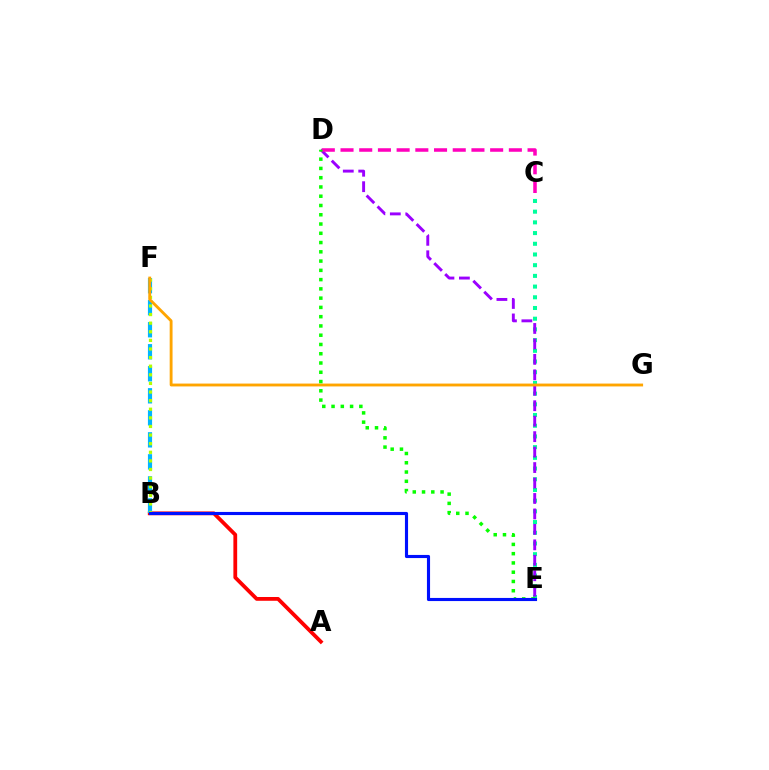{('C', 'E'): [{'color': '#00ff9d', 'line_style': 'dotted', 'thickness': 2.91}], ('A', 'B'): [{'color': '#ff0000', 'line_style': 'solid', 'thickness': 2.72}], ('B', 'F'): [{'color': '#00b5ff', 'line_style': 'dashed', 'thickness': 2.99}, {'color': '#b3ff00', 'line_style': 'dotted', 'thickness': 2.34}], ('D', 'E'): [{'color': '#9b00ff', 'line_style': 'dashed', 'thickness': 2.1}, {'color': '#08ff00', 'line_style': 'dotted', 'thickness': 2.52}], ('F', 'G'): [{'color': '#ffa500', 'line_style': 'solid', 'thickness': 2.06}], ('C', 'D'): [{'color': '#ff00bd', 'line_style': 'dashed', 'thickness': 2.54}], ('B', 'E'): [{'color': '#0010ff', 'line_style': 'solid', 'thickness': 2.25}]}